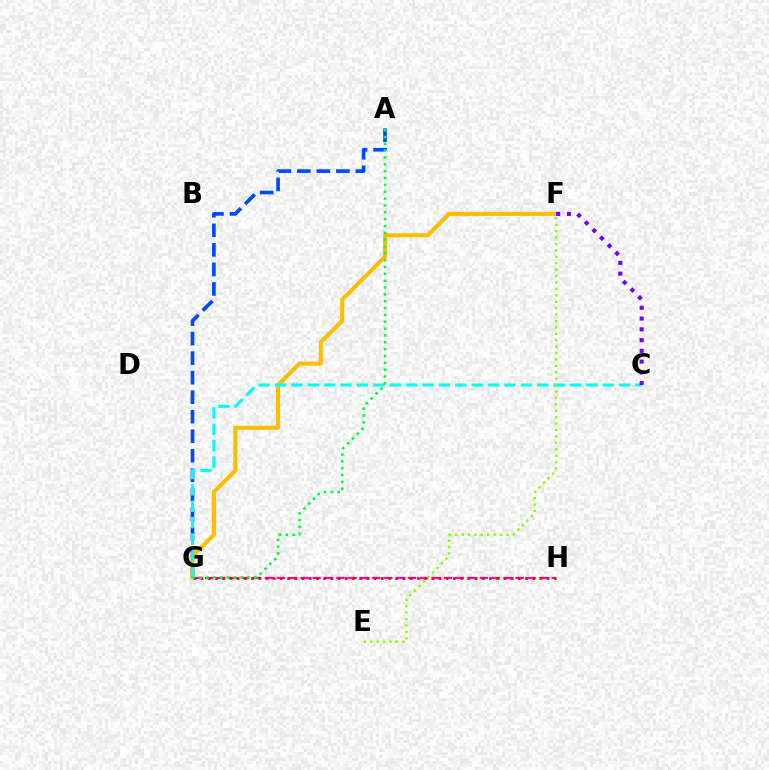{('G', 'H'): [{'color': '#ff00cf', 'line_style': 'dashed', 'thickness': 1.62}, {'color': '#ff0000', 'line_style': 'dotted', 'thickness': 1.96}], ('A', 'G'): [{'color': '#004bff', 'line_style': 'dashed', 'thickness': 2.65}, {'color': '#00ff39', 'line_style': 'dotted', 'thickness': 1.86}], ('F', 'G'): [{'color': '#ffbd00', 'line_style': 'solid', 'thickness': 2.93}], ('C', 'G'): [{'color': '#00fff6', 'line_style': 'dashed', 'thickness': 2.23}], ('E', 'F'): [{'color': '#84ff00', 'line_style': 'dotted', 'thickness': 1.74}], ('C', 'F'): [{'color': '#7200ff', 'line_style': 'dotted', 'thickness': 2.92}]}